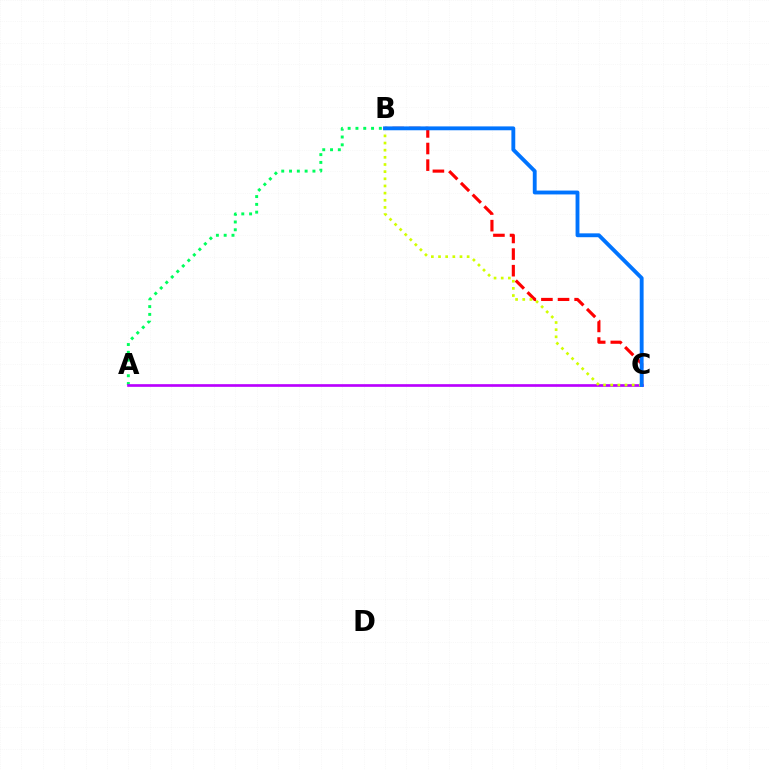{('A', 'B'): [{'color': '#00ff5c', 'line_style': 'dotted', 'thickness': 2.12}], ('B', 'C'): [{'color': '#ff0000', 'line_style': 'dashed', 'thickness': 2.26}, {'color': '#d1ff00', 'line_style': 'dotted', 'thickness': 1.94}, {'color': '#0074ff', 'line_style': 'solid', 'thickness': 2.78}], ('A', 'C'): [{'color': '#b900ff', 'line_style': 'solid', 'thickness': 1.92}]}